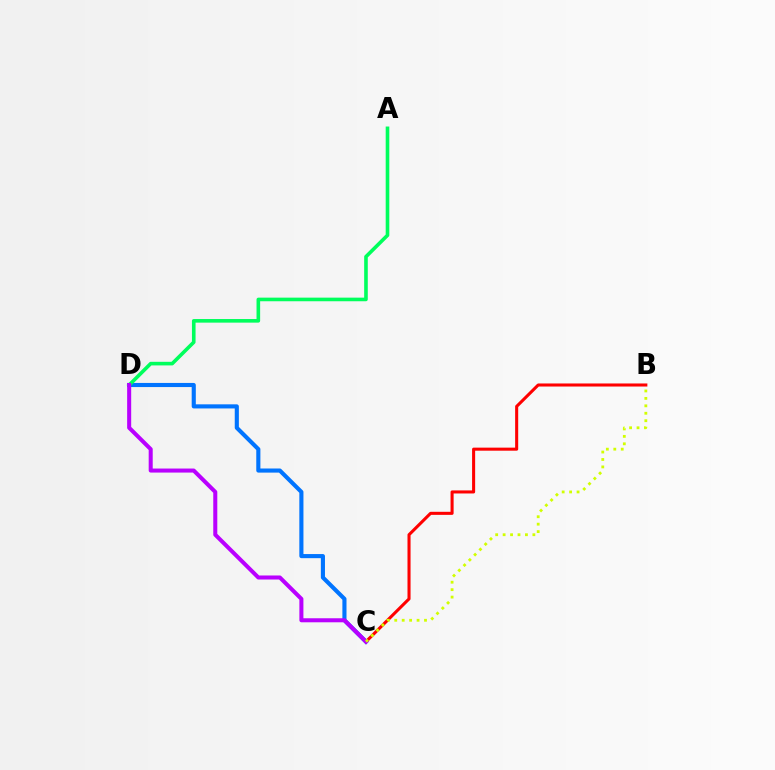{('C', 'D'): [{'color': '#0074ff', 'line_style': 'solid', 'thickness': 2.96}, {'color': '#b900ff', 'line_style': 'solid', 'thickness': 2.9}], ('B', 'C'): [{'color': '#ff0000', 'line_style': 'solid', 'thickness': 2.2}, {'color': '#d1ff00', 'line_style': 'dotted', 'thickness': 2.02}], ('A', 'D'): [{'color': '#00ff5c', 'line_style': 'solid', 'thickness': 2.6}]}